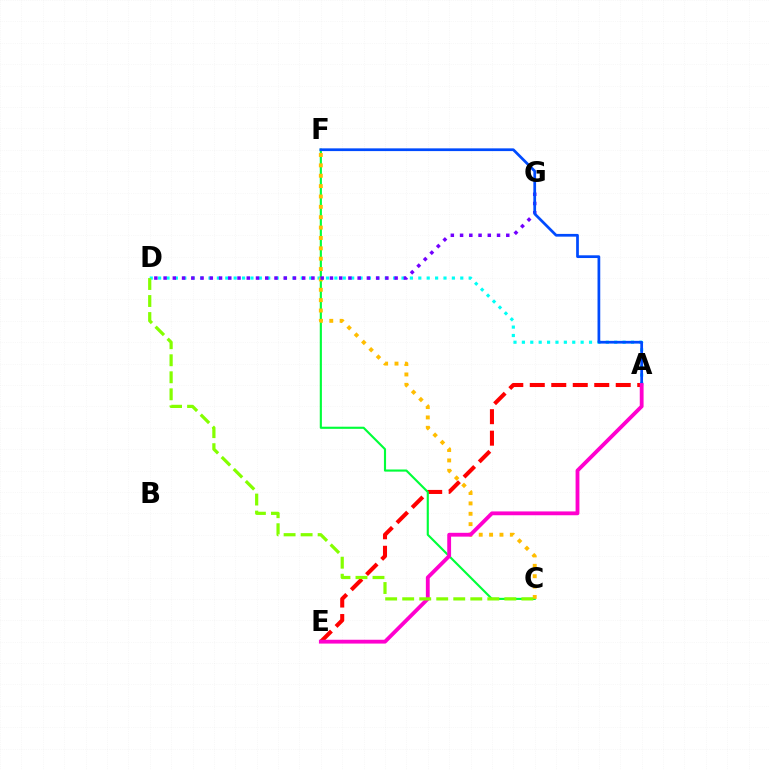{('A', 'E'): [{'color': '#ff0000', 'line_style': 'dashed', 'thickness': 2.92}, {'color': '#ff00cf', 'line_style': 'solid', 'thickness': 2.76}], ('A', 'D'): [{'color': '#00fff6', 'line_style': 'dotted', 'thickness': 2.28}], ('C', 'F'): [{'color': '#00ff39', 'line_style': 'solid', 'thickness': 1.54}, {'color': '#ffbd00', 'line_style': 'dotted', 'thickness': 2.82}], ('D', 'G'): [{'color': '#7200ff', 'line_style': 'dotted', 'thickness': 2.51}], ('A', 'F'): [{'color': '#004bff', 'line_style': 'solid', 'thickness': 1.97}], ('C', 'D'): [{'color': '#84ff00', 'line_style': 'dashed', 'thickness': 2.31}]}